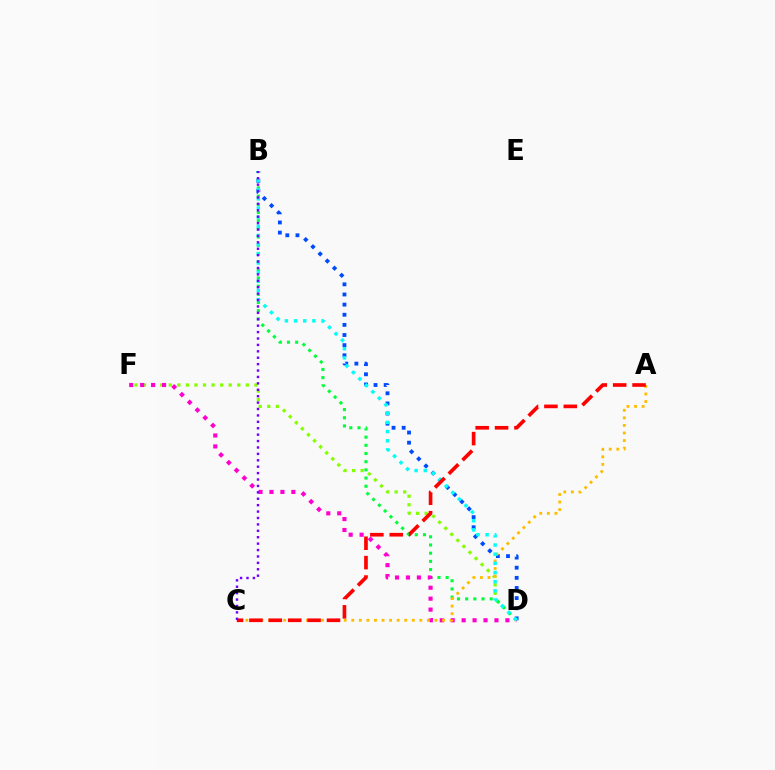{('D', 'F'): [{'color': '#84ff00', 'line_style': 'dotted', 'thickness': 2.33}, {'color': '#ff00cf', 'line_style': 'dotted', 'thickness': 2.97}], ('B', 'D'): [{'color': '#004bff', 'line_style': 'dotted', 'thickness': 2.75}, {'color': '#00ff39', 'line_style': 'dotted', 'thickness': 2.22}, {'color': '#00fff6', 'line_style': 'dotted', 'thickness': 2.49}], ('A', 'C'): [{'color': '#ffbd00', 'line_style': 'dotted', 'thickness': 2.06}, {'color': '#ff0000', 'line_style': 'dashed', 'thickness': 2.63}], ('B', 'C'): [{'color': '#7200ff', 'line_style': 'dotted', 'thickness': 1.74}]}